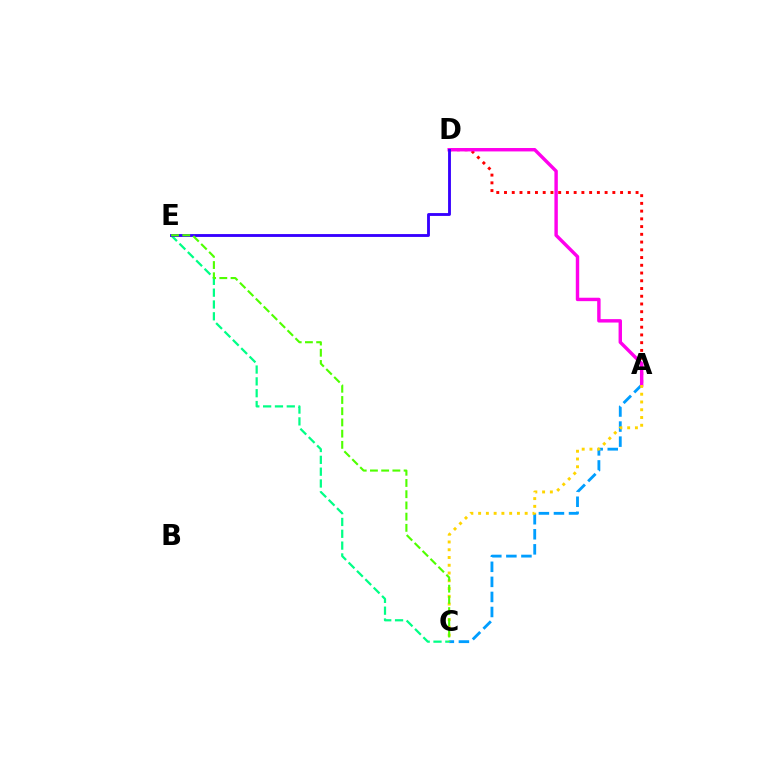{('C', 'E'): [{'color': '#00ff86', 'line_style': 'dashed', 'thickness': 1.61}, {'color': '#4fff00', 'line_style': 'dashed', 'thickness': 1.52}], ('A', 'C'): [{'color': '#009eff', 'line_style': 'dashed', 'thickness': 2.05}, {'color': '#ffd500', 'line_style': 'dotted', 'thickness': 2.11}], ('A', 'D'): [{'color': '#ff0000', 'line_style': 'dotted', 'thickness': 2.1}, {'color': '#ff00ed', 'line_style': 'solid', 'thickness': 2.46}], ('D', 'E'): [{'color': '#3700ff', 'line_style': 'solid', 'thickness': 2.05}]}